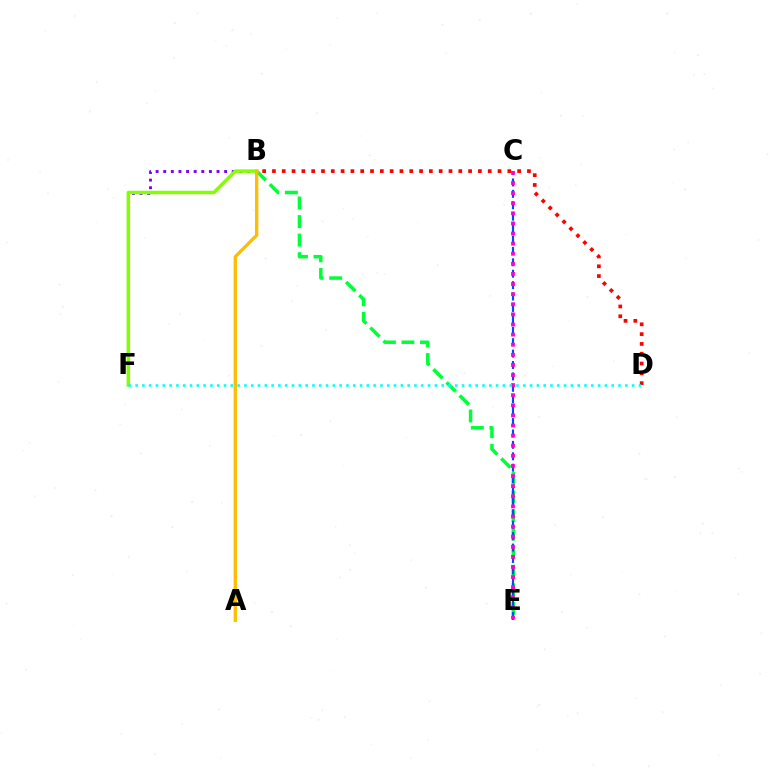{('B', 'E'): [{'color': '#00ff39', 'line_style': 'dashed', 'thickness': 2.52}], ('C', 'E'): [{'color': '#004bff', 'line_style': 'dashed', 'thickness': 1.55}, {'color': '#ff00cf', 'line_style': 'dotted', 'thickness': 2.75}], ('B', 'F'): [{'color': '#7200ff', 'line_style': 'dotted', 'thickness': 2.07}, {'color': '#84ff00', 'line_style': 'solid', 'thickness': 2.51}], ('A', 'B'): [{'color': '#ffbd00', 'line_style': 'solid', 'thickness': 2.38}], ('B', 'D'): [{'color': '#ff0000', 'line_style': 'dotted', 'thickness': 2.66}], ('D', 'F'): [{'color': '#00fff6', 'line_style': 'dotted', 'thickness': 1.85}]}